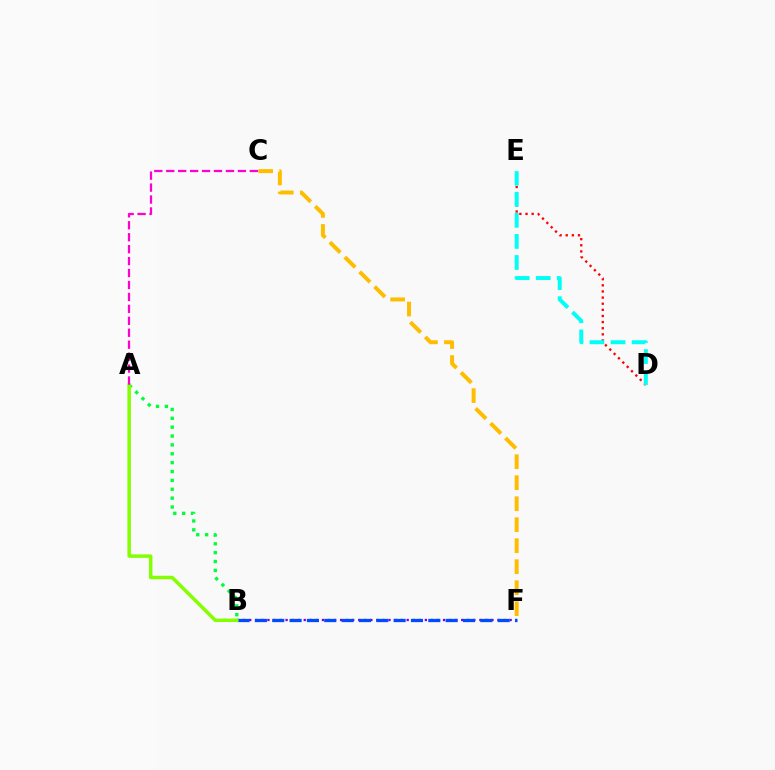{('B', 'F'): [{'color': '#7200ff', 'line_style': 'dotted', 'thickness': 1.65}, {'color': '#004bff', 'line_style': 'dashed', 'thickness': 2.36}], ('D', 'E'): [{'color': '#ff0000', 'line_style': 'dotted', 'thickness': 1.66}, {'color': '#00fff6', 'line_style': 'dashed', 'thickness': 2.86}], ('A', 'B'): [{'color': '#00ff39', 'line_style': 'dotted', 'thickness': 2.41}, {'color': '#84ff00', 'line_style': 'solid', 'thickness': 2.51}], ('A', 'C'): [{'color': '#ff00cf', 'line_style': 'dashed', 'thickness': 1.62}], ('C', 'F'): [{'color': '#ffbd00', 'line_style': 'dashed', 'thickness': 2.85}]}